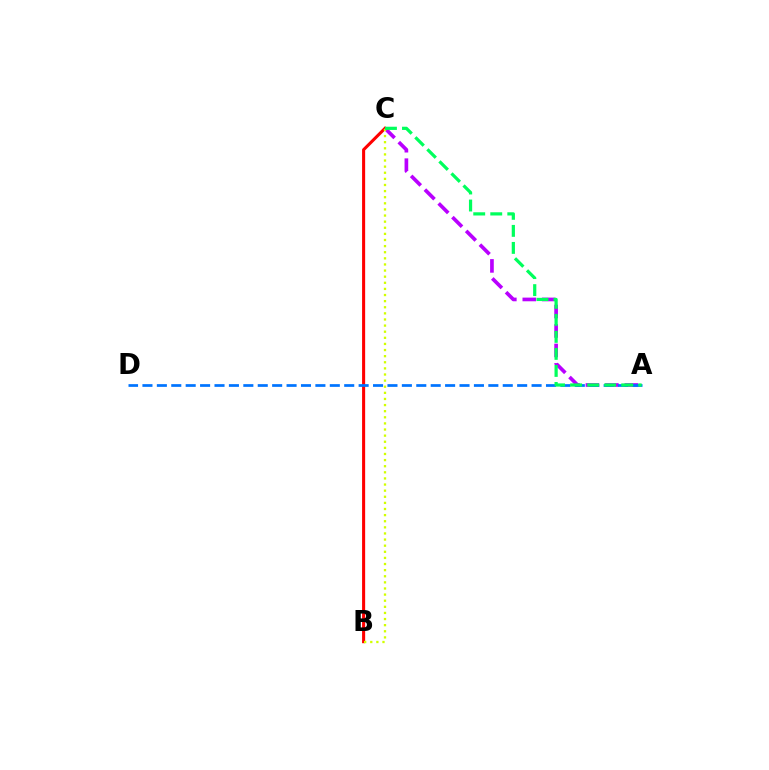{('B', 'C'): [{'color': '#ff0000', 'line_style': 'solid', 'thickness': 2.21}, {'color': '#d1ff00', 'line_style': 'dotted', 'thickness': 1.66}], ('A', 'C'): [{'color': '#b900ff', 'line_style': 'dashed', 'thickness': 2.64}, {'color': '#00ff5c', 'line_style': 'dashed', 'thickness': 2.31}], ('A', 'D'): [{'color': '#0074ff', 'line_style': 'dashed', 'thickness': 1.96}]}